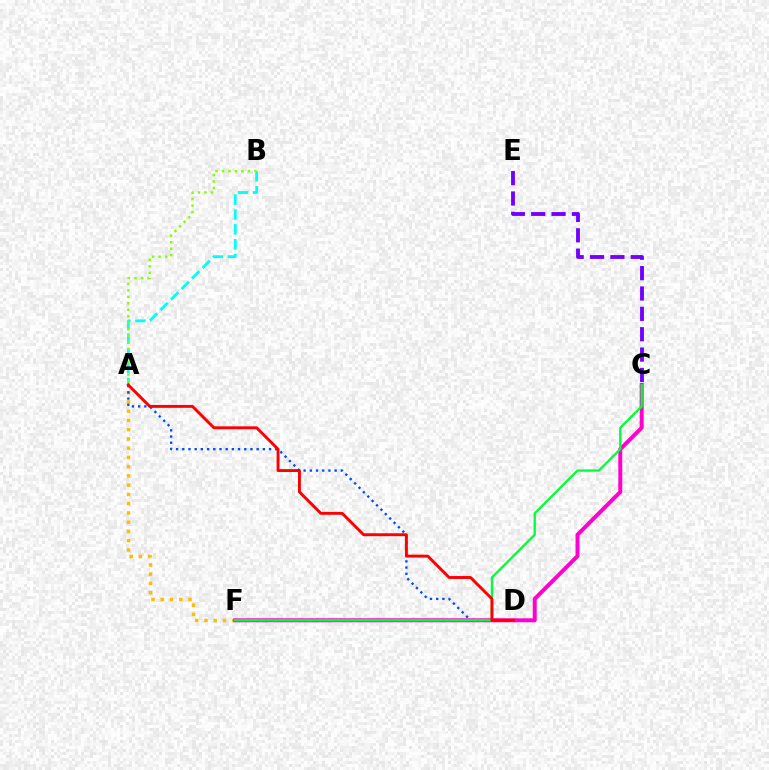{('A', 'F'): [{'color': '#ffbd00', 'line_style': 'dotted', 'thickness': 2.51}], ('C', 'F'): [{'color': '#ff00cf', 'line_style': 'solid', 'thickness': 2.85}, {'color': '#00ff39', 'line_style': 'solid', 'thickness': 1.66}], ('A', 'D'): [{'color': '#004bff', 'line_style': 'dotted', 'thickness': 1.68}, {'color': '#ff0000', 'line_style': 'solid', 'thickness': 2.1}], ('A', 'B'): [{'color': '#00fff6', 'line_style': 'dashed', 'thickness': 2.02}, {'color': '#84ff00', 'line_style': 'dotted', 'thickness': 1.76}], ('C', 'E'): [{'color': '#7200ff', 'line_style': 'dashed', 'thickness': 2.77}]}